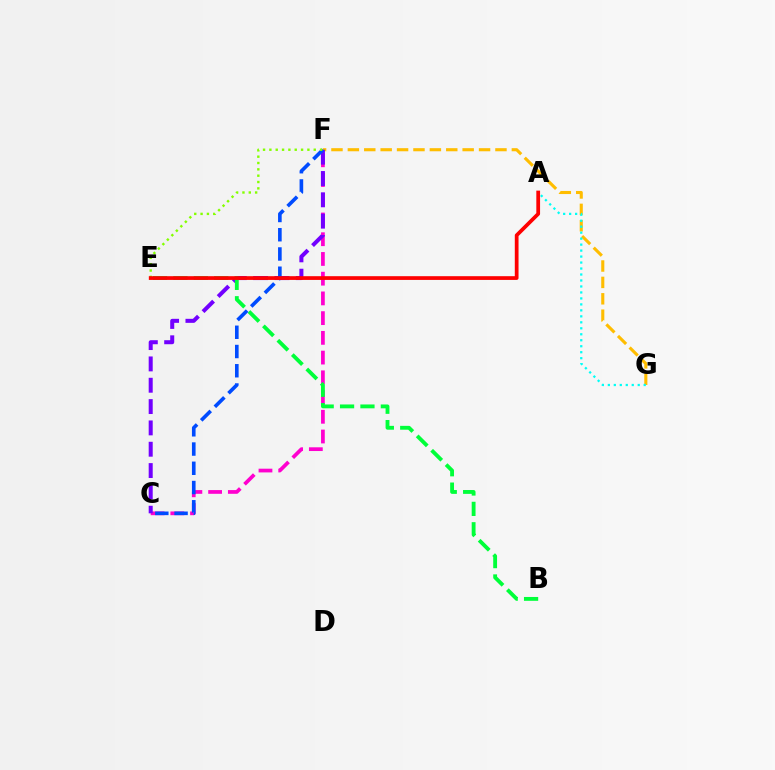{('F', 'G'): [{'color': '#ffbd00', 'line_style': 'dashed', 'thickness': 2.23}], ('A', 'G'): [{'color': '#00fff6', 'line_style': 'dotted', 'thickness': 1.62}], ('C', 'F'): [{'color': '#ff00cf', 'line_style': 'dashed', 'thickness': 2.68}, {'color': '#7200ff', 'line_style': 'dashed', 'thickness': 2.9}, {'color': '#004bff', 'line_style': 'dashed', 'thickness': 2.61}], ('B', 'E'): [{'color': '#00ff39', 'line_style': 'dashed', 'thickness': 2.77}], ('E', 'F'): [{'color': '#84ff00', 'line_style': 'dotted', 'thickness': 1.72}], ('A', 'E'): [{'color': '#ff0000', 'line_style': 'solid', 'thickness': 2.69}]}